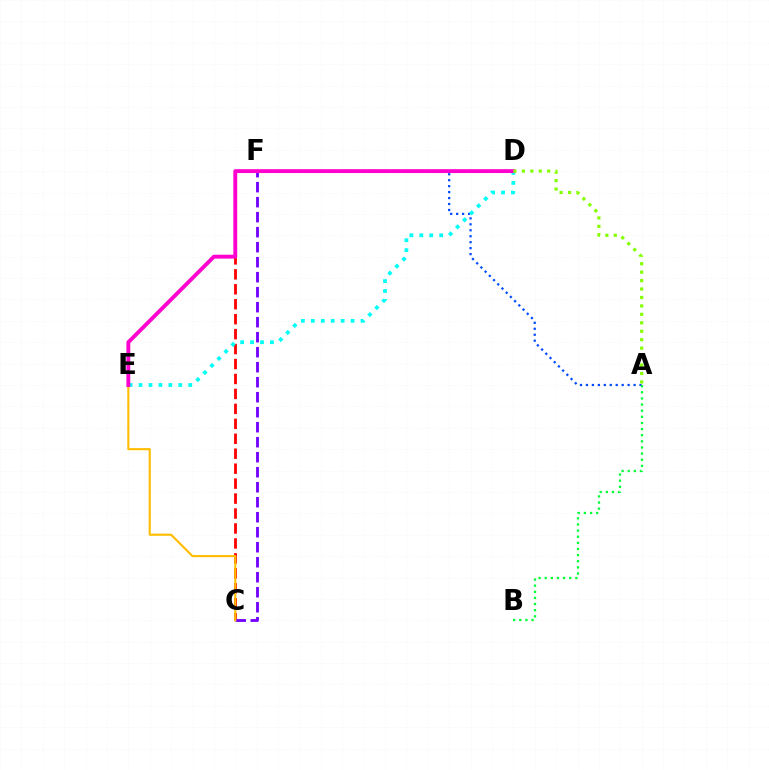{('C', 'F'): [{'color': '#ff0000', 'line_style': 'dashed', 'thickness': 2.03}, {'color': '#7200ff', 'line_style': 'dashed', 'thickness': 2.04}], ('C', 'E'): [{'color': '#ffbd00', 'line_style': 'solid', 'thickness': 1.53}], ('A', 'F'): [{'color': '#004bff', 'line_style': 'dotted', 'thickness': 1.62}], ('D', 'E'): [{'color': '#00fff6', 'line_style': 'dotted', 'thickness': 2.7}, {'color': '#ff00cf', 'line_style': 'solid', 'thickness': 2.79}], ('A', 'B'): [{'color': '#00ff39', 'line_style': 'dotted', 'thickness': 1.67}], ('A', 'D'): [{'color': '#84ff00', 'line_style': 'dotted', 'thickness': 2.29}]}